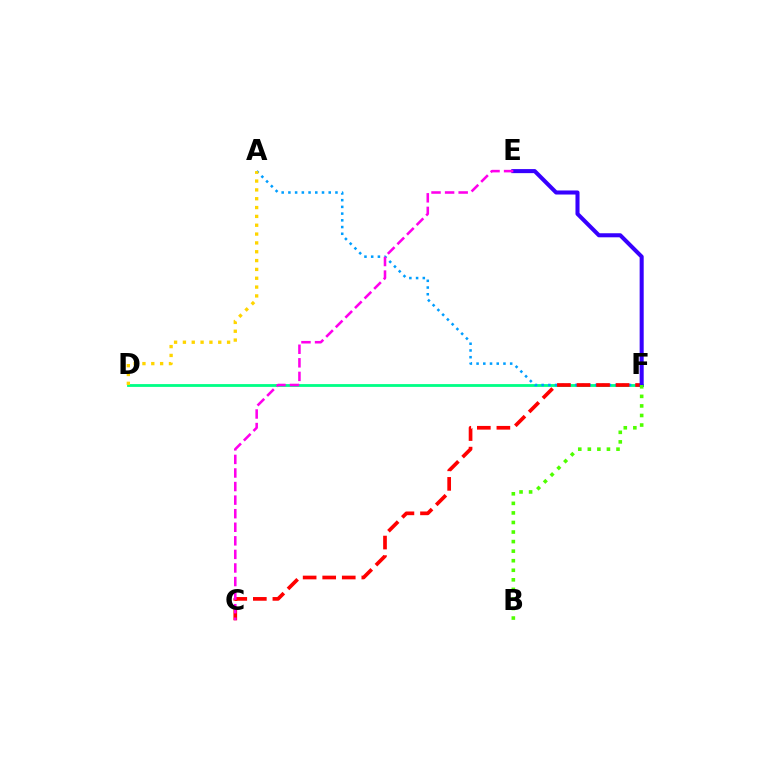{('D', 'F'): [{'color': '#00ff86', 'line_style': 'solid', 'thickness': 2.02}], ('A', 'F'): [{'color': '#009eff', 'line_style': 'dotted', 'thickness': 1.83}], ('C', 'F'): [{'color': '#ff0000', 'line_style': 'dashed', 'thickness': 2.66}], ('A', 'D'): [{'color': '#ffd500', 'line_style': 'dotted', 'thickness': 2.4}], ('E', 'F'): [{'color': '#3700ff', 'line_style': 'solid', 'thickness': 2.92}], ('B', 'F'): [{'color': '#4fff00', 'line_style': 'dotted', 'thickness': 2.6}], ('C', 'E'): [{'color': '#ff00ed', 'line_style': 'dashed', 'thickness': 1.84}]}